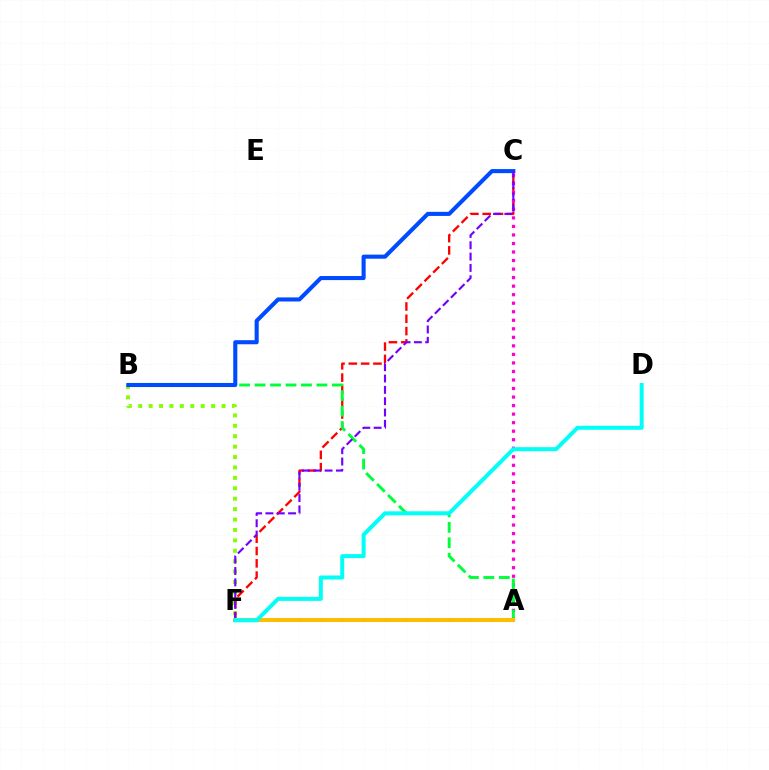{('B', 'F'): [{'color': '#84ff00', 'line_style': 'dotted', 'thickness': 2.83}], ('C', 'F'): [{'color': '#ff0000', 'line_style': 'dashed', 'thickness': 1.67}, {'color': '#7200ff', 'line_style': 'dashed', 'thickness': 1.54}], ('A', 'C'): [{'color': '#ff00cf', 'line_style': 'dotted', 'thickness': 2.32}], ('A', 'B'): [{'color': '#00ff39', 'line_style': 'dashed', 'thickness': 2.1}], ('B', 'C'): [{'color': '#004bff', 'line_style': 'solid', 'thickness': 2.94}], ('A', 'F'): [{'color': '#ffbd00', 'line_style': 'solid', 'thickness': 2.9}], ('D', 'F'): [{'color': '#00fff6', 'line_style': 'solid', 'thickness': 2.87}]}